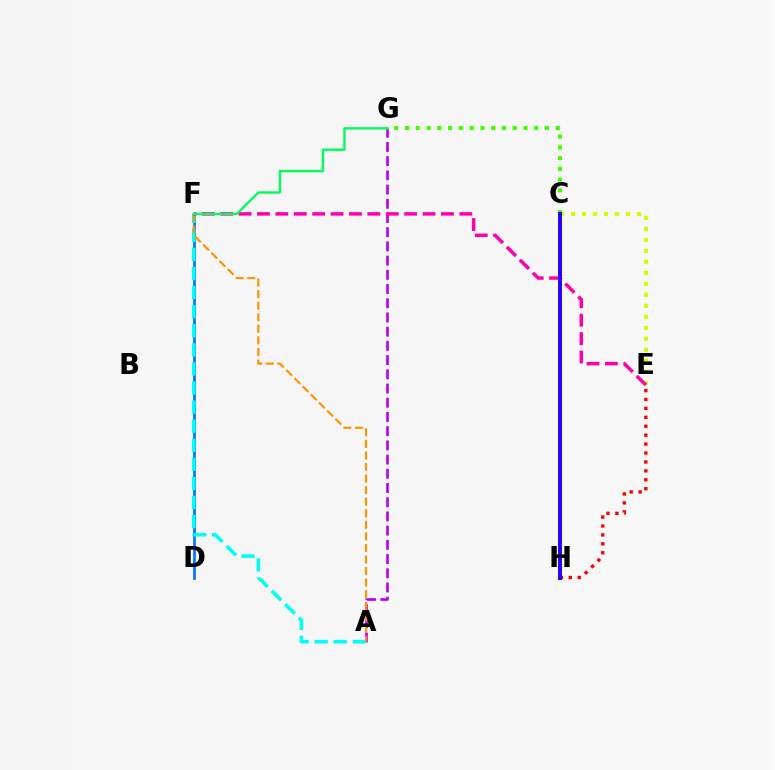{('A', 'G'): [{'color': '#b900ff', 'line_style': 'dashed', 'thickness': 1.93}], ('D', 'F'): [{'color': '#0074ff', 'line_style': 'solid', 'thickness': 1.93}], ('E', 'H'): [{'color': '#ff0000', 'line_style': 'dotted', 'thickness': 2.42}], ('A', 'F'): [{'color': '#00fff6', 'line_style': 'dashed', 'thickness': 2.59}, {'color': '#ff9400', 'line_style': 'dashed', 'thickness': 1.57}], ('C', 'E'): [{'color': '#d1ff00', 'line_style': 'dotted', 'thickness': 2.98}], ('E', 'F'): [{'color': '#ff00ac', 'line_style': 'dashed', 'thickness': 2.5}], ('C', 'G'): [{'color': '#3dff00', 'line_style': 'dotted', 'thickness': 2.93}], ('F', 'G'): [{'color': '#00ff5c', 'line_style': 'solid', 'thickness': 1.72}], ('C', 'H'): [{'color': '#2500ff', 'line_style': 'solid', 'thickness': 2.81}]}